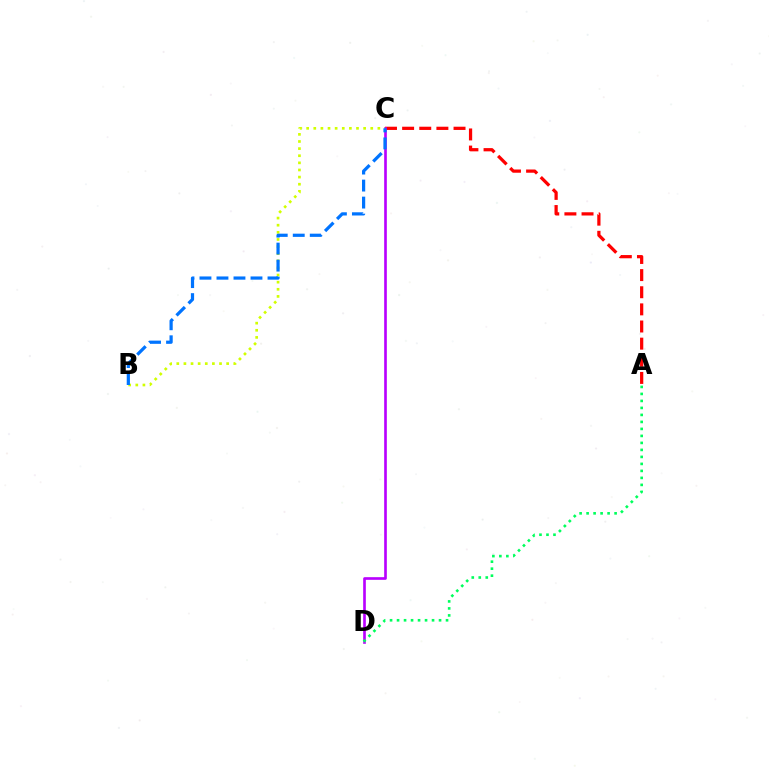{('A', 'C'): [{'color': '#ff0000', 'line_style': 'dashed', 'thickness': 2.33}], ('C', 'D'): [{'color': '#b900ff', 'line_style': 'solid', 'thickness': 1.91}], ('A', 'D'): [{'color': '#00ff5c', 'line_style': 'dotted', 'thickness': 1.9}], ('B', 'C'): [{'color': '#d1ff00', 'line_style': 'dotted', 'thickness': 1.93}, {'color': '#0074ff', 'line_style': 'dashed', 'thickness': 2.31}]}